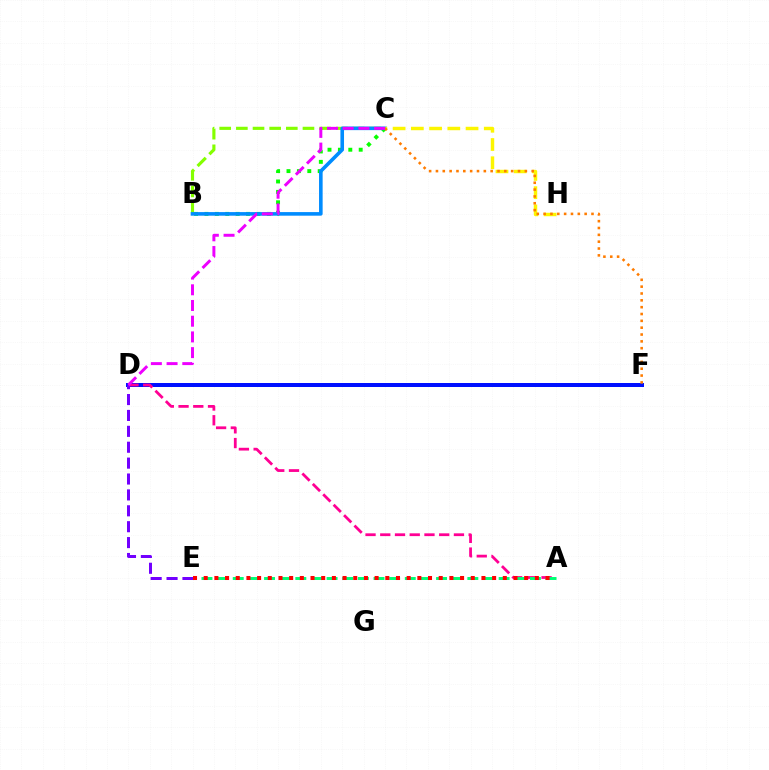{('B', 'C'): [{'color': '#84ff00', 'line_style': 'dashed', 'thickness': 2.26}, {'color': '#08ff00', 'line_style': 'dotted', 'thickness': 2.83}, {'color': '#008cff', 'line_style': 'solid', 'thickness': 2.59}], ('D', 'F'): [{'color': '#00fff6', 'line_style': 'solid', 'thickness': 1.92}, {'color': '#0010ff', 'line_style': 'solid', 'thickness': 2.88}], ('A', 'D'): [{'color': '#ff0094', 'line_style': 'dashed', 'thickness': 2.0}], ('D', 'E'): [{'color': '#7200ff', 'line_style': 'dashed', 'thickness': 2.16}], ('A', 'E'): [{'color': '#00ff74', 'line_style': 'dashed', 'thickness': 2.12}, {'color': '#ff0000', 'line_style': 'dotted', 'thickness': 2.9}], ('C', 'H'): [{'color': '#fcf500', 'line_style': 'dashed', 'thickness': 2.48}], ('C', 'F'): [{'color': '#ff7c00', 'line_style': 'dotted', 'thickness': 1.86}], ('C', 'D'): [{'color': '#ee00ff', 'line_style': 'dashed', 'thickness': 2.13}]}